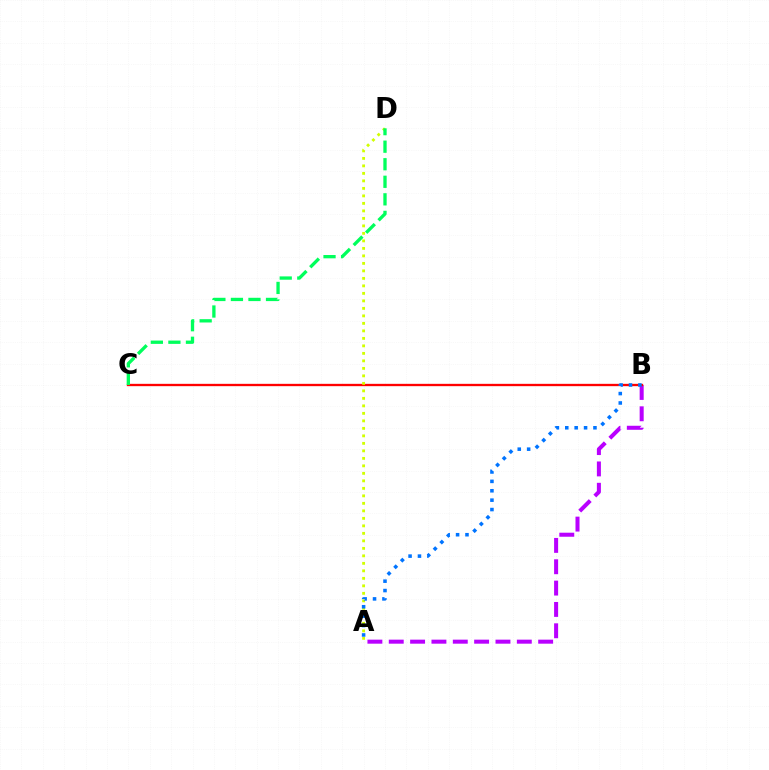{('A', 'B'): [{'color': '#b900ff', 'line_style': 'dashed', 'thickness': 2.9}, {'color': '#0074ff', 'line_style': 'dotted', 'thickness': 2.55}], ('B', 'C'): [{'color': '#ff0000', 'line_style': 'solid', 'thickness': 1.68}], ('A', 'D'): [{'color': '#d1ff00', 'line_style': 'dotted', 'thickness': 2.04}], ('C', 'D'): [{'color': '#00ff5c', 'line_style': 'dashed', 'thickness': 2.38}]}